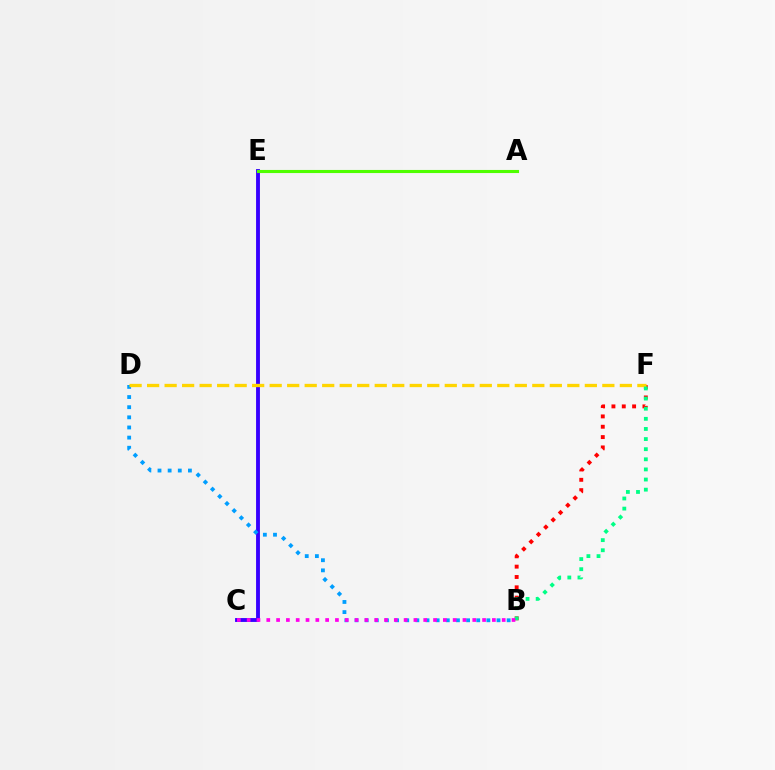{('B', 'F'): [{'color': '#ff0000', 'line_style': 'dotted', 'thickness': 2.81}, {'color': '#00ff86', 'line_style': 'dotted', 'thickness': 2.75}], ('C', 'E'): [{'color': '#3700ff', 'line_style': 'solid', 'thickness': 2.79}], ('A', 'E'): [{'color': '#4fff00', 'line_style': 'solid', 'thickness': 2.23}], ('B', 'D'): [{'color': '#009eff', 'line_style': 'dotted', 'thickness': 2.76}], ('D', 'F'): [{'color': '#ffd500', 'line_style': 'dashed', 'thickness': 2.38}], ('B', 'C'): [{'color': '#ff00ed', 'line_style': 'dotted', 'thickness': 2.67}]}